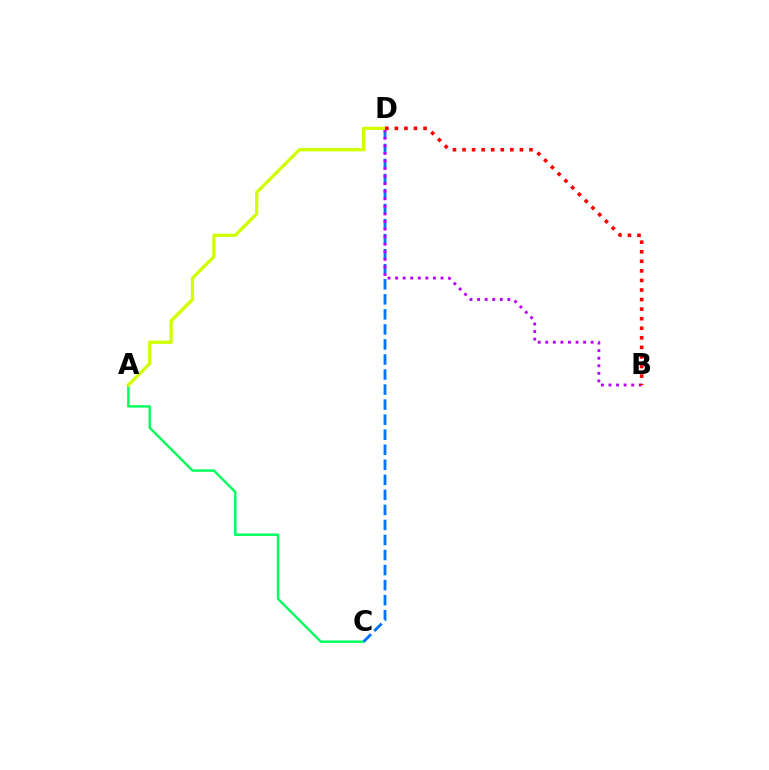{('A', 'C'): [{'color': '#00ff5c', 'line_style': 'solid', 'thickness': 1.75}], ('C', 'D'): [{'color': '#0074ff', 'line_style': 'dashed', 'thickness': 2.04}], ('B', 'D'): [{'color': '#b900ff', 'line_style': 'dotted', 'thickness': 2.06}, {'color': '#ff0000', 'line_style': 'dotted', 'thickness': 2.6}], ('A', 'D'): [{'color': '#d1ff00', 'line_style': 'solid', 'thickness': 2.38}]}